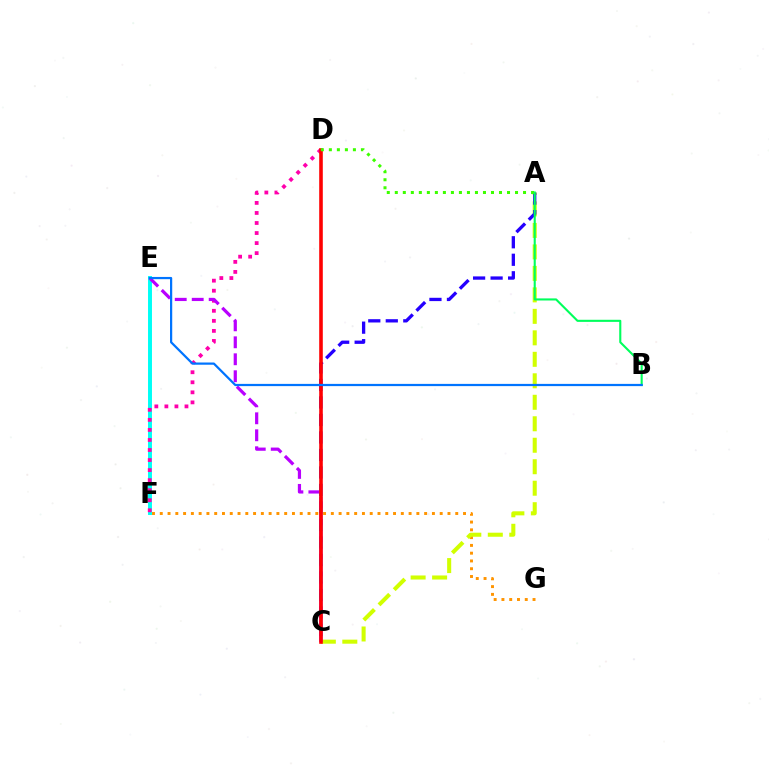{('E', 'F'): [{'color': '#00fff6', 'line_style': 'solid', 'thickness': 2.84}], ('F', 'G'): [{'color': '#ff9400', 'line_style': 'dotted', 'thickness': 2.11}], ('A', 'C'): [{'color': '#d1ff00', 'line_style': 'dashed', 'thickness': 2.92}, {'color': '#2500ff', 'line_style': 'dashed', 'thickness': 2.38}], ('D', 'F'): [{'color': '#ff00ac', 'line_style': 'dotted', 'thickness': 2.73}], ('C', 'E'): [{'color': '#b900ff', 'line_style': 'dashed', 'thickness': 2.31}], ('C', 'D'): [{'color': '#ff0000', 'line_style': 'solid', 'thickness': 2.58}], ('A', 'D'): [{'color': '#3dff00', 'line_style': 'dotted', 'thickness': 2.18}], ('A', 'B'): [{'color': '#00ff5c', 'line_style': 'solid', 'thickness': 1.51}], ('B', 'E'): [{'color': '#0074ff', 'line_style': 'solid', 'thickness': 1.6}]}